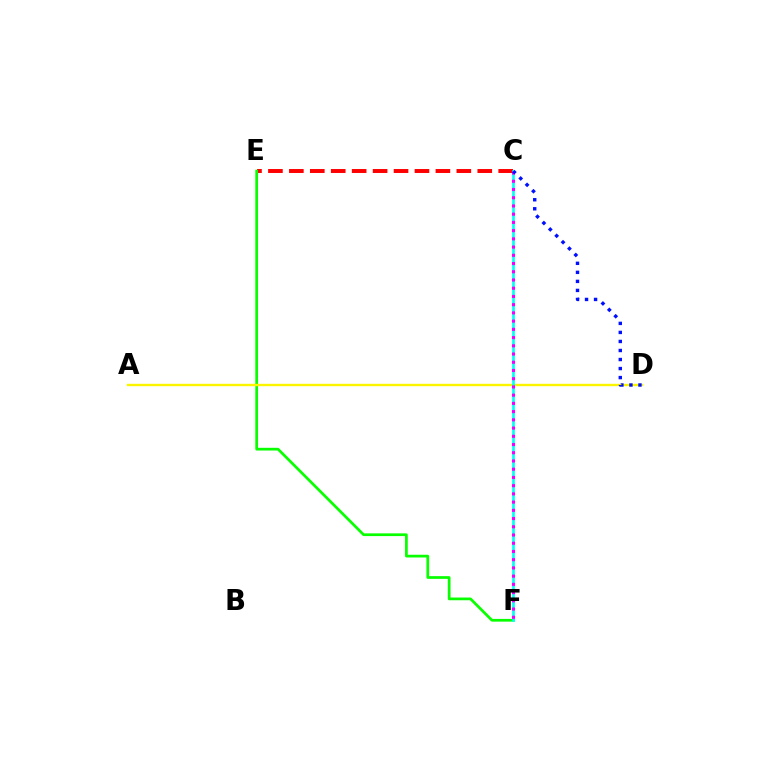{('C', 'E'): [{'color': '#ff0000', 'line_style': 'dashed', 'thickness': 2.84}], ('E', 'F'): [{'color': '#08ff00', 'line_style': 'solid', 'thickness': 1.96}], ('A', 'D'): [{'color': '#fcf500', 'line_style': 'solid', 'thickness': 1.72}], ('C', 'F'): [{'color': '#00fff6', 'line_style': 'solid', 'thickness': 1.91}, {'color': '#ee00ff', 'line_style': 'dotted', 'thickness': 2.24}], ('C', 'D'): [{'color': '#0010ff', 'line_style': 'dotted', 'thickness': 2.45}]}